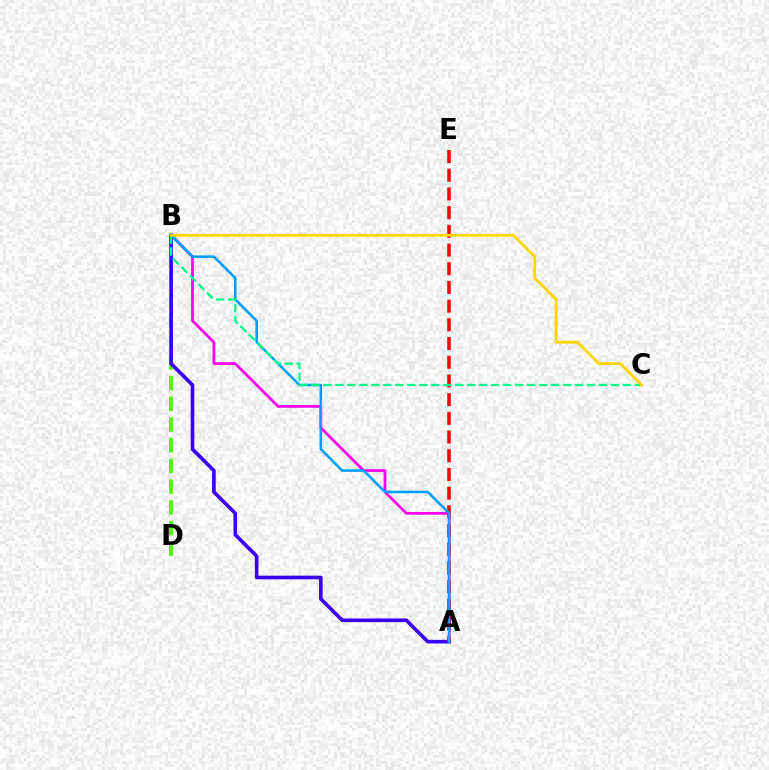{('B', 'D'): [{'color': '#4fff00', 'line_style': 'dashed', 'thickness': 2.81}], ('A', 'B'): [{'color': '#3700ff', 'line_style': 'solid', 'thickness': 2.61}, {'color': '#ff00ed', 'line_style': 'solid', 'thickness': 1.98}, {'color': '#009eff', 'line_style': 'solid', 'thickness': 1.84}], ('A', 'E'): [{'color': '#ff0000', 'line_style': 'dashed', 'thickness': 2.54}], ('B', 'C'): [{'color': '#00ff86', 'line_style': 'dashed', 'thickness': 1.63}, {'color': '#ffd500', 'line_style': 'solid', 'thickness': 2.0}]}